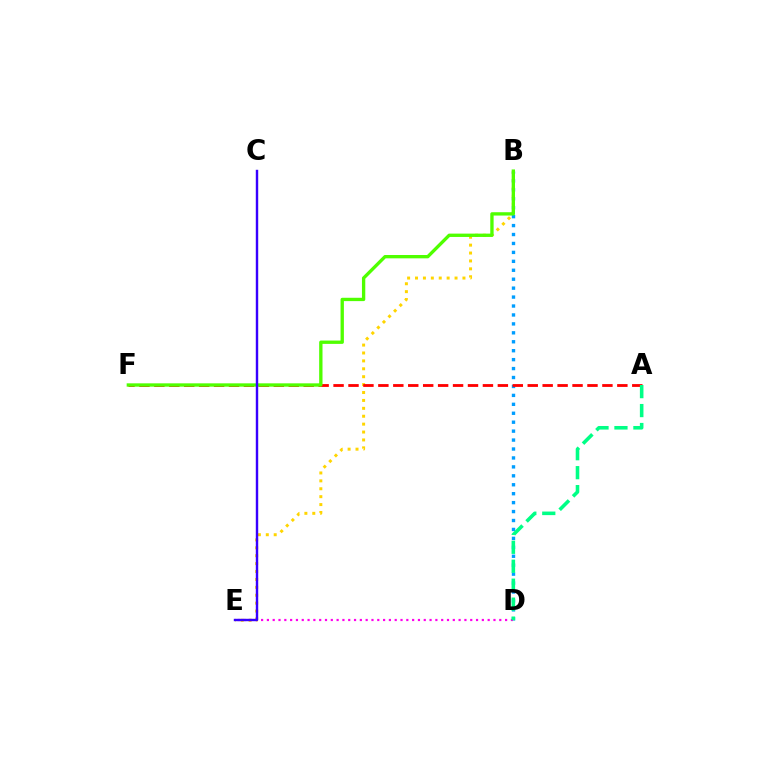{('B', 'E'): [{'color': '#ffd500', 'line_style': 'dotted', 'thickness': 2.15}], ('B', 'D'): [{'color': '#009eff', 'line_style': 'dotted', 'thickness': 2.43}], ('D', 'E'): [{'color': '#ff00ed', 'line_style': 'dotted', 'thickness': 1.58}], ('A', 'F'): [{'color': '#ff0000', 'line_style': 'dashed', 'thickness': 2.03}], ('B', 'F'): [{'color': '#4fff00', 'line_style': 'solid', 'thickness': 2.4}], ('A', 'D'): [{'color': '#00ff86', 'line_style': 'dashed', 'thickness': 2.58}], ('C', 'E'): [{'color': '#3700ff', 'line_style': 'solid', 'thickness': 1.74}]}